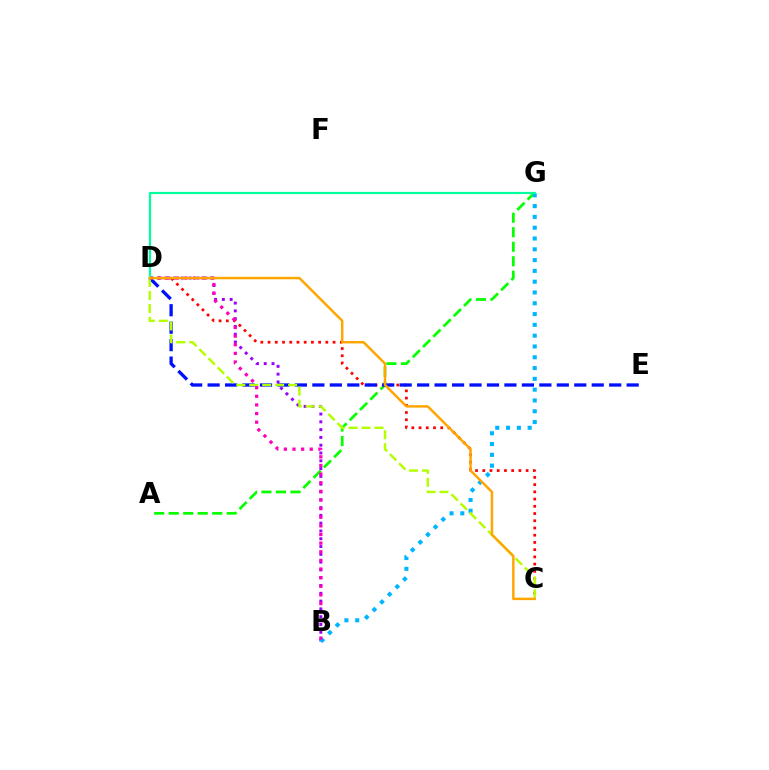{('A', 'G'): [{'color': '#08ff00', 'line_style': 'dashed', 'thickness': 1.97}], ('C', 'D'): [{'color': '#ff0000', 'line_style': 'dotted', 'thickness': 1.96}, {'color': '#b3ff00', 'line_style': 'dashed', 'thickness': 1.76}, {'color': '#ffa500', 'line_style': 'solid', 'thickness': 1.77}], ('B', 'D'): [{'color': '#9b00ff', 'line_style': 'dotted', 'thickness': 2.12}, {'color': '#ff00bd', 'line_style': 'dotted', 'thickness': 2.34}], ('D', 'E'): [{'color': '#0010ff', 'line_style': 'dashed', 'thickness': 2.37}], ('B', 'G'): [{'color': '#00b5ff', 'line_style': 'dotted', 'thickness': 2.93}], ('D', 'G'): [{'color': '#00ff9d', 'line_style': 'solid', 'thickness': 1.57}]}